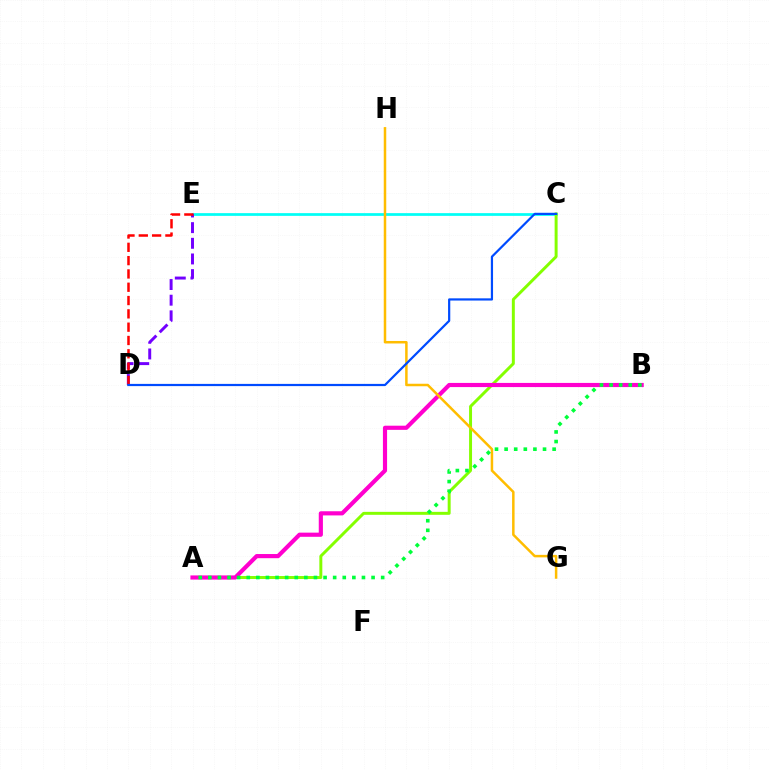{('C', 'E'): [{'color': '#00fff6', 'line_style': 'solid', 'thickness': 1.96}], ('D', 'E'): [{'color': '#7200ff', 'line_style': 'dashed', 'thickness': 2.13}, {'color': '#ff0000', 'line_style': 'dashed', 'thickness': 1.81}], ('A', 'C'): [{'color': '#84ff00', 'line_style': 'solid', 'thickness': 2.14}], ('A', 'B'): [{'color': '#ff00cf', 'line_style': 'solid', 'thickness': 2.99}, {'color': '#00ff39', 'line_style': 'dotted', 'thickness': 2.61}], ('G', 'H'): [{'color': '#ffbd00', 'line_style': 'solid', 'thickness': 1.8}], ('C', 'D'): [{'color': '#004bff', 'line_style': 'solid', 'thickness': 1.59}]}